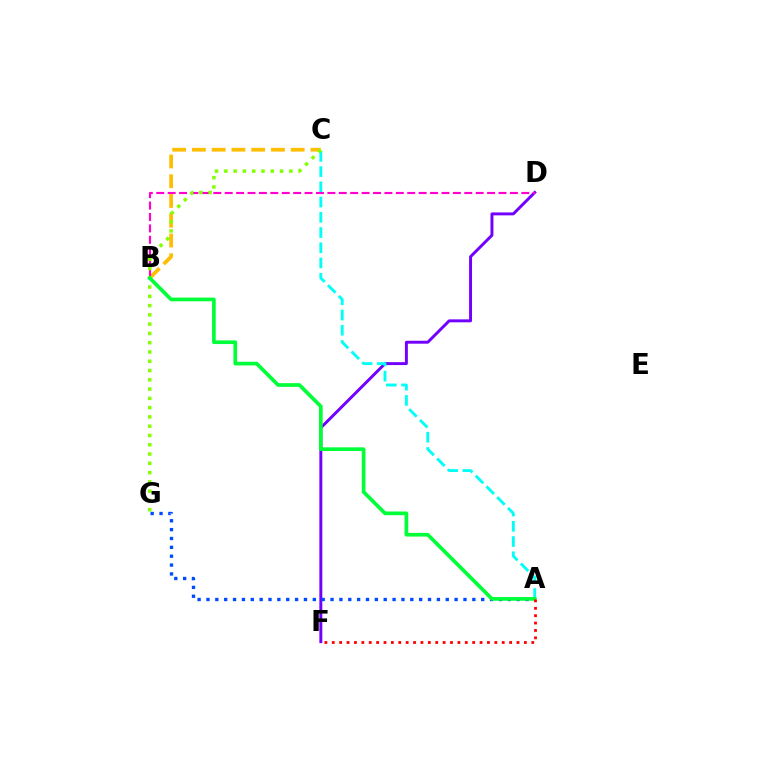{('B', 'C'): [{'color': '#ffbd00', 'line_style': 'dashed', 'thickness': 2.68}], ('D', 'F'): [{'color': '#7200ff', 'line_style': 'solid', 'thickness': 2.11}], ('A', 'C'): [{'color': '#00fff6', 'line_style': 'dashed', 'thickness': 2.07}], ('B', 'D'): [{'color': '#ff00cf', 'line_style': 'dashed', 'thickness': 1.55}], ('C', 'G'): [{'color': '#84ff00', 'line_style': 'dotted', 'thickness': 2.52}], ('A', 'G'): [{'color': '#004bff', 'line_style': 'dotted', 'thickness': 2.41}], ('A', 'B'): [{'color': '#00ff39', 'line_style': 'solid', 'thickness': 2.65}], ('A', 'F'): [{'color': '#ff0000', 'line_style': 'dotted', 'thickness': 2.01}]}